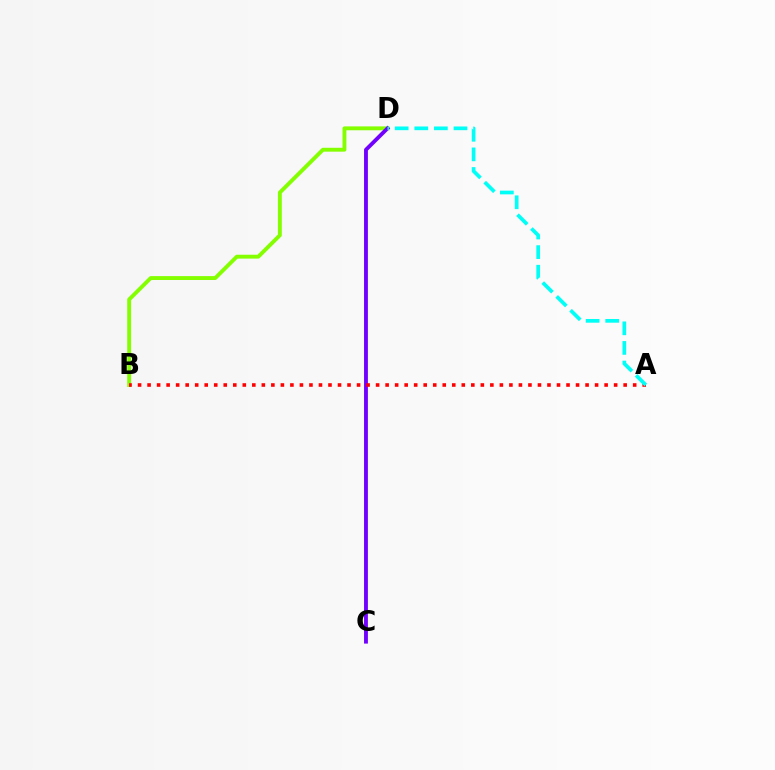{('B', 'D'): [{'color': '#84ff00', 'line_style': 'solid', 'thickness': 2.79}], ('C', 'D'): [{'color': '#7200ff', 'line_style': 'solid', 'thickness': 2.77}], ('A', 'B'): [{'color': '#ff0000', 'line_style': 'dotted', 'thickness': 2.59}], ('A', 'D'): [{'color': '#00fff6', 'line_style': 'dashed', 'thickness': 2.66}]}